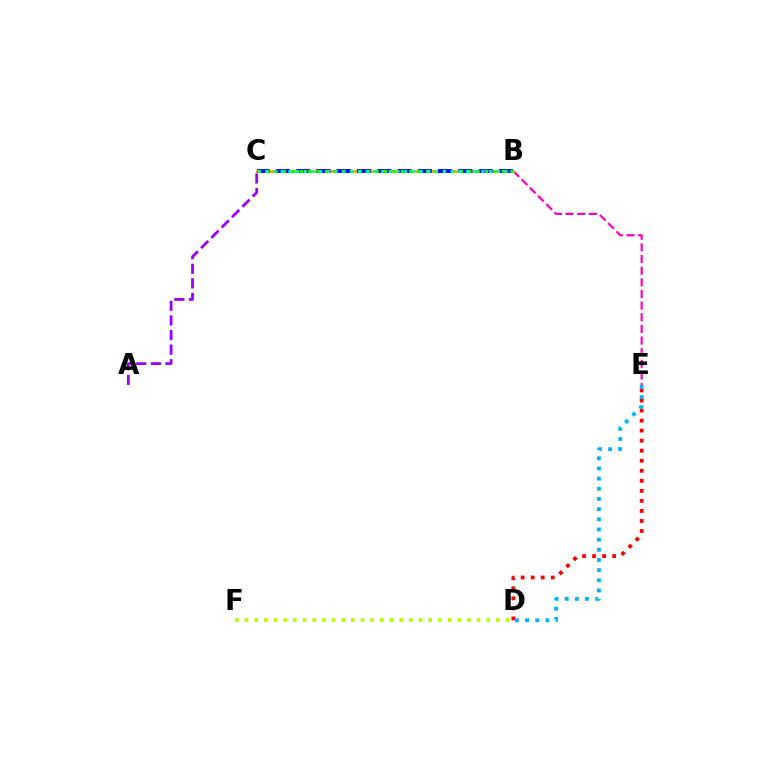{('B', 'E'): [{'color': '#ff00bd', 'line_style': 'dashed', 'thickness': 1.58}], ('D', 'F'): [{'color': '#b3ff00', 'line_style': 'dotted', 'thickness': 2.63}], ('D', 'E'): [{'color': '#ff0000', 'line_style': 'dotted', 'thickness': 2.73}, {'color': '#00b5ff', 'line_style': 'dotted', 'thickness': 2.76}], ('B', 'C'): [{'color': '#ffa500', 'line_style': 'solid', 'thickness': 2.11}, {'color': '#0010ff', 'line_style': 'dashed', 'thickness': 2.75}, {'color': '#08ff00', 'line_style': 'dotted', 'thickness': 2.29}, {'color': '#00ff9d', 'line_style': 'dotted', 'thickness': 2.1}], ('A', 'C'): [{'color': '#9b00ff', 'line_style': 'dashed', 'thickness': 1.98}]}